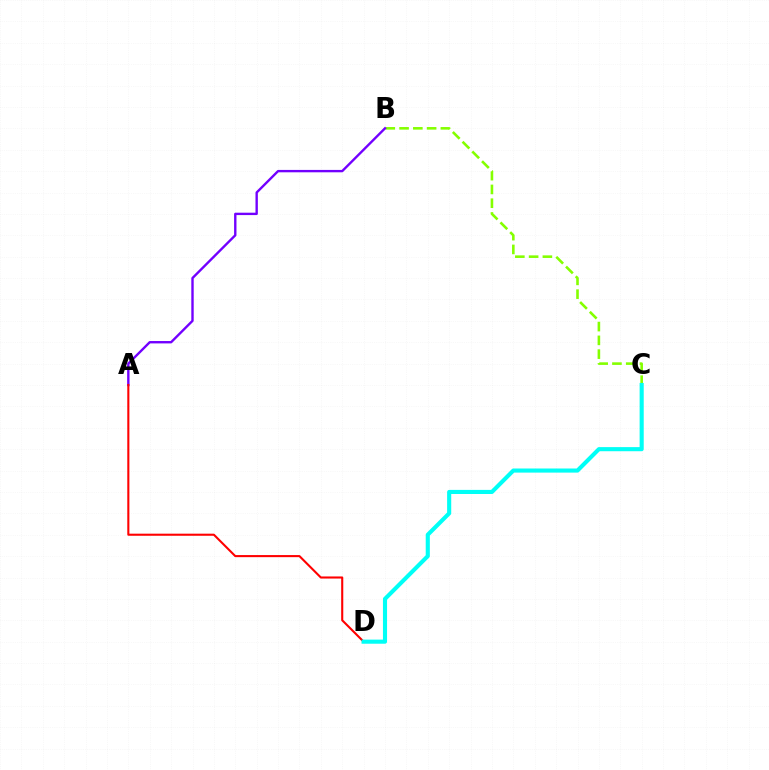{('B', 'C'): [{'color': '#84ff00', 'line_style': 'dashed', 'thickness': 1.87}], ('A', 'B'): [{'color': '#7200ff', 'line_style': 'solid', 'thickness': 1.71}], ('A', 'D'): [{'color': '#ff0000', 'line_style': 'solid', 'thickness': 1.51}], ('C', 'D'): [{'color': '#00fff6', 'line_style': 'solid', 'thickness': 2.96}]}